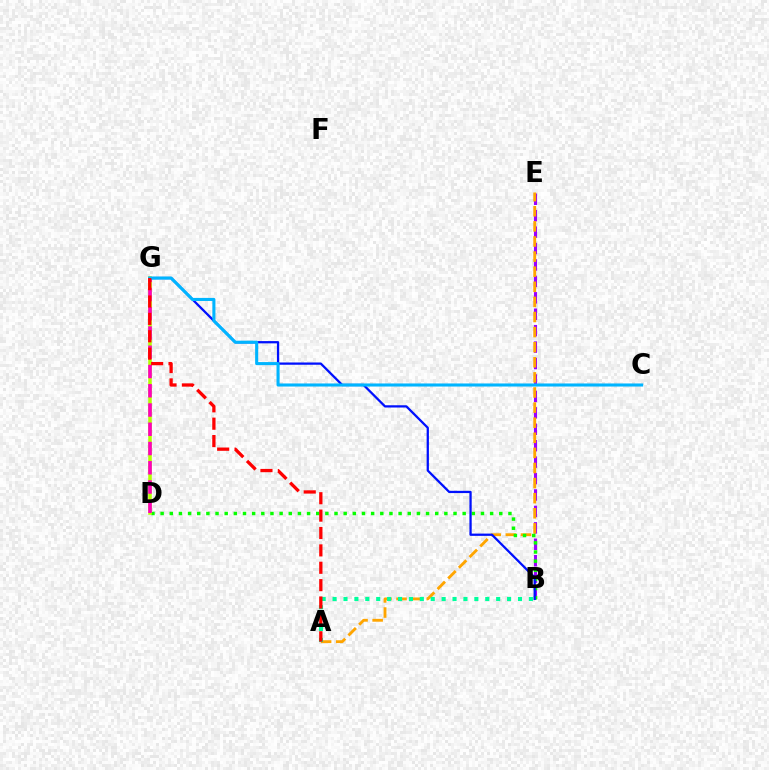{('B', 'E'): [{'color': '#9b00ff', 'line_style': 'dashed', 'thickness': 2.23}], ('A', 'E'): [{'color': '#ffa500', 'line_style': 'dashed', 'thickness': 2.05}], ('B', 'D'): [{'color': '#08ff00', 'line_style': 'dotted', 'thickness': 2.49}], ('D', 'G'): [{'color': '#b3ff00', 'line_style': 'solid', 'thickness': 2.54}, {'color': '#ff00bd', 'line_style': 'dashed', 'thickness': 2.62}], ('B', 'G'): [{'color': '#0010ff', 'line_style': 'solid', 'thickness': 1.63}], ('C', 'G'): [{'color': '#00b5ff', 'line_style': 'solid', 'thickness': 2.21}], ('A', 'B'): [{'color': '#00ff9d', 'line_style': 'dotted', 'thickness': 2.96}], ('A', 'G'): [{'color': '#ff0000', 'line_style': 'dashed', 'thickness': 2.36}]}